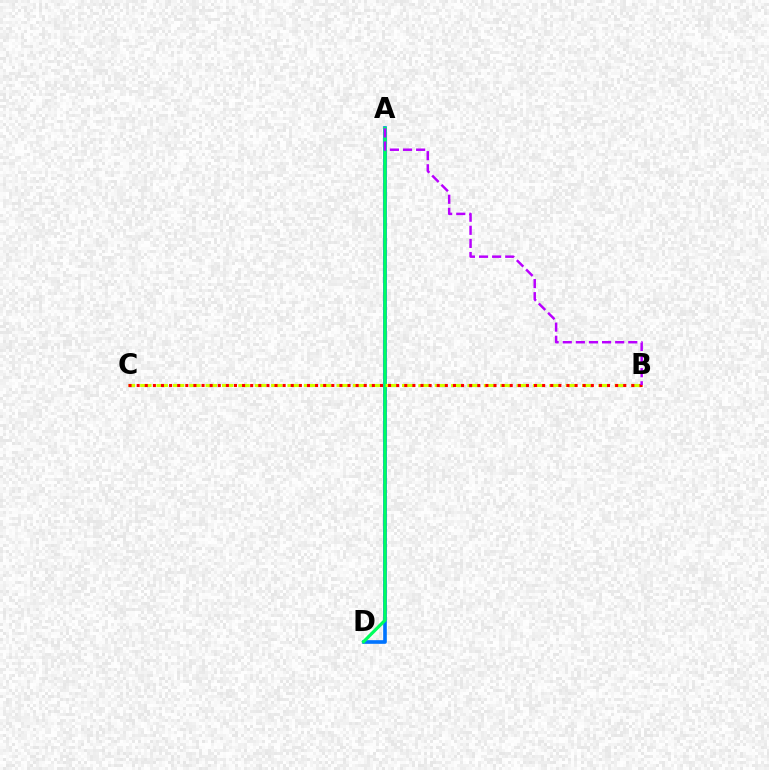{('A', 'D'): [{'color': '#0074ff', 'line_style': 'solid', 'thickness': 2.63}, {'color': '#00ff5c', 'line_style': 'solid', 'thickness': 2.3}], ('B', 'C'): [{'color': '#d1ff00', 'line_style': 'dashed', 'thickness': 2.22}, {'color': '#ff0000', 'line_style': 'dotted', 'thickness': 2.2}], ('A', 'B'): [{'color': '#b900ff', 'line_style': 'dashed', 'thickness': 1.78}]}